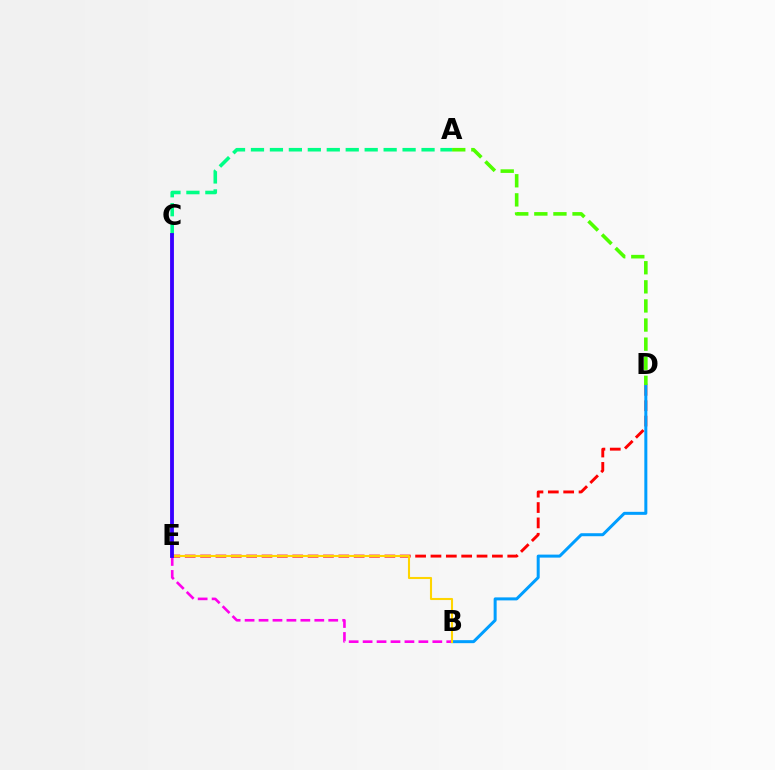{('D', 'E'): [{'color': '#ff0000', 'line_style': 'dashed', 'thickness': 2.09}], ('B', 'D'): [{'color': '#009eff', 'line_style': 'solid', 'thickness': 2.16}], ('A', 'C'): [{'color': '#00ff86', 'line_style': 'dashed', 'thickness': 2.57}], ('B', 'E'): [{'color': '#ff00ed', 'line_style': 'dashed', 'thickness': 1.89}, {'color': '#ffd500', 'line_style': 'solid', 'thickness': 1.51}], ('A', 'D'): [{'color': '#4fff00', 'line_style': 'dashed', 'thickness': 2.59}], ('C', 'E'): [{'color': '#3700ff', 'line_style': 'solid', 'thickness': 2.76}]}